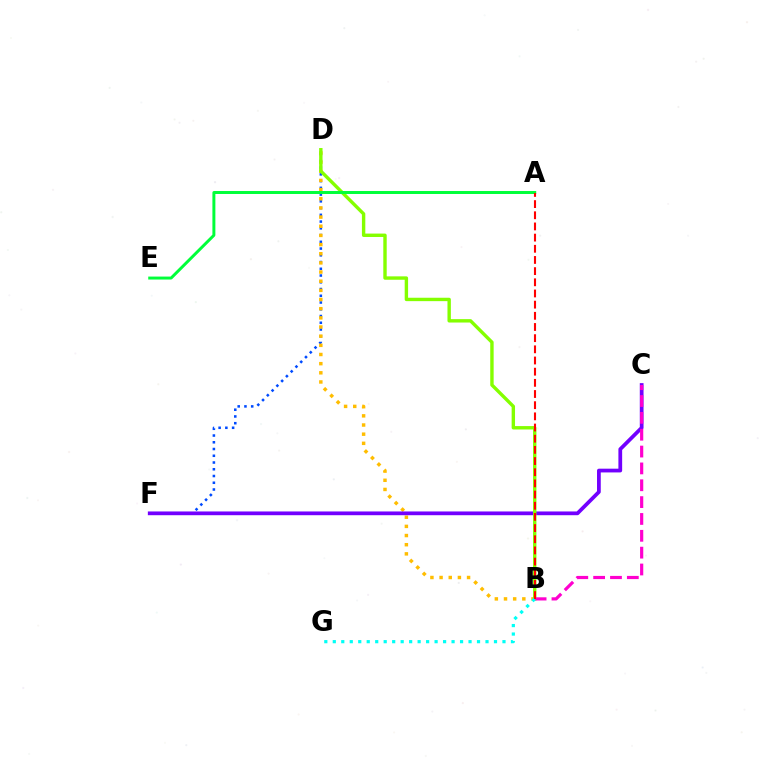{('D', 'F'): [{'color': '#004bff', 'line_style': 'dotted', 'thickness': 1.83}], ('B', 'D'): [{'color': '#ffbd00', 'line_style': 'dotted', 'thickness': 2.49}, {'color': '#84ff00', 'line_style': 'solid', 'thickness': 2.45}], ('C', 'F'): [{'color': '#7200ff', 'line_style': 'solid', 'thickness': 2.7}], ('B', 'C'): [{'color': '#ff00cf', 'line_style': 'dashed', 'thickness': 2.29}], ('A', 'E'): [{'color': '#00ff39', 'line_style': 'solid', 'thickness': 2.14}], ('B', 'G'): [{'color': '#00fff6', 'line_style': 'dotted', 'thickness': 2.31}], ('A', 'B'): [{'color': '#ff0000', 'line_style': 'dashed', 'thickness': 1.52}]}